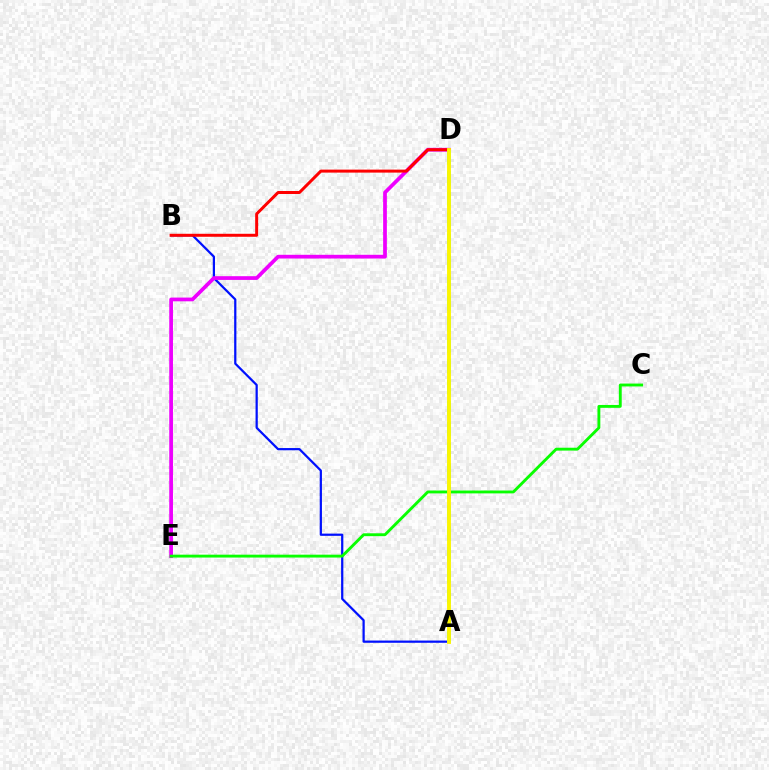{('A', 'B'): [{'color': '#0010ff', 'line_style': 'solid', 'thickness': 1.61}], ('D', 'E'): [{'color': '#ee00ff', 'line_style': 'solid', 'thickness': 2.69}], ('B', 'D'): [{'color': '#ff0000', 'line_style': 'solid', 'thickness': 2.15}], ('A', 'D'): [{'color': '#00fff6', 'line_style': 'dashed', 'thickness': 2.84}, {'color': '#fcf500', 'line_style': 'solid', 'thickness': 2.79}], ('C', 'E'): [{'color': '#08ff00', 'line_style': 'solid', 'thickness': 2.07}]}